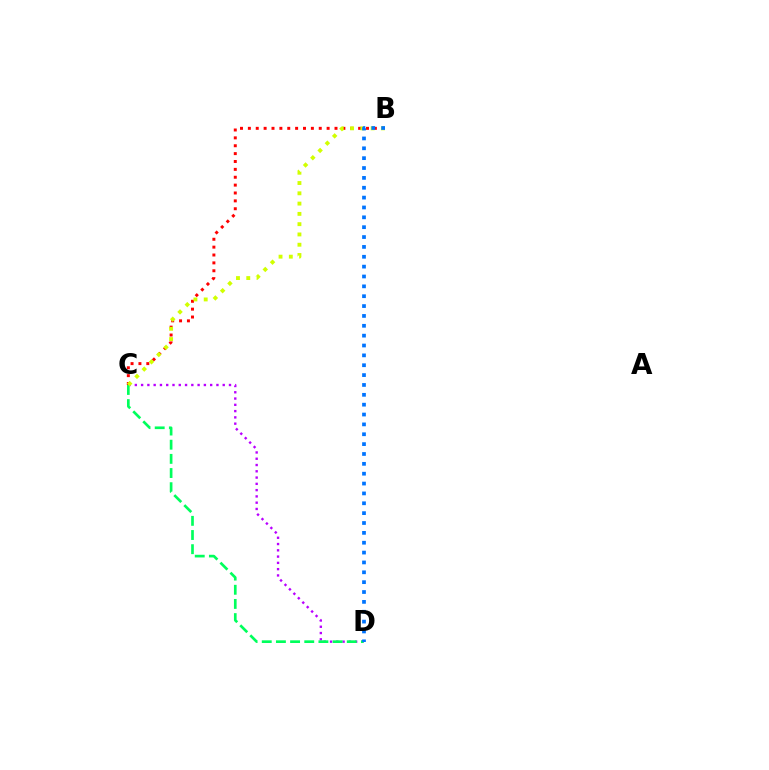{('C', 'D'): [{'color': '#b900ff', 'line_style': 'dotted', 'thickness': 1.71}, {'color': '#00ff5c', 'line_style': 'dashed', 'thickness': 1.92}], ('B', 'C'): [{'color': '#ff0000', 'line_style': 'dotted', 'thickness': 2.14}, {'color': '#d1ff00', 'line_style': 'dotted', 'thickness': 2.79}], ('B', 'D'): [{'color': '#0074ff', 'line_style': 'dotted', 'thickness': 2.68}]}